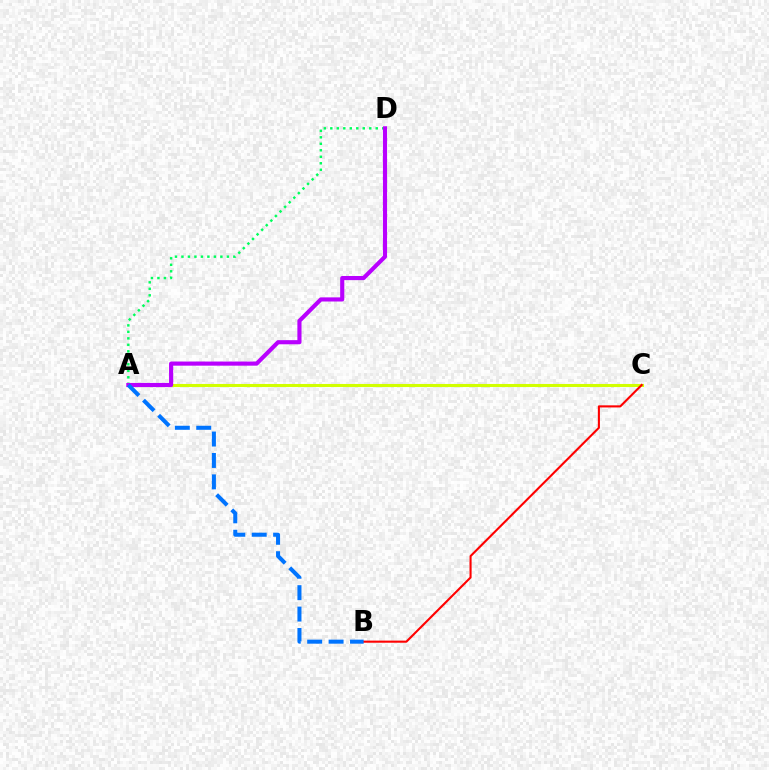{('A', 'D'): [{'color': '#00ff5c', 'line_style': 'dotted', 'thickness': 1.76}, {'color': '#b900ff', 'line_style': 'solid', 'thickness': 2.97}], ('A', 'C'): [{'color': '#d1ff00', 'line_style': 'solid', 'thickness': 2.21}], ('B', 'C'): [{'color': '#ff0000', 'line_style': 'solid', 'thickness': 1.52}], ('A', 'B'): [{'color': '#0074ff', 'line_style': 'dashed', 'thickness': 2.91}]}